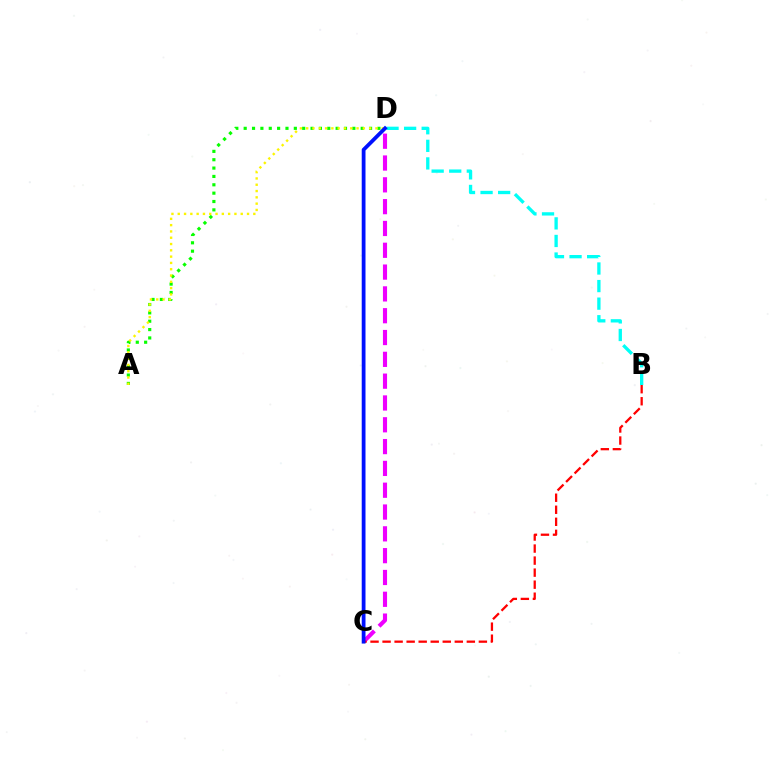{('A', 'D'): [{'color': '#08ff00', 'line_style': 'dotted', 'thickness': 2.27}, {'color': '#fcf500', 'line_style': 'dotted', 'thickness': 1.71}], ('C', 'D'): [{'color': '#ee00ff', 'line_style': 'dashed', 'thickness': 2.96}, {'color': '#0010ff', 'line_style': 'solid', 'thickness': 2.72}], ('B', 'C'): [{'color': '#ff0000', 'line_style': 'dashed', 'thickness': 1.64}], ('B', 'D'): [{'color': '#00fff6', 'line_style': 'dashed', 'thickness': 2.39}]}